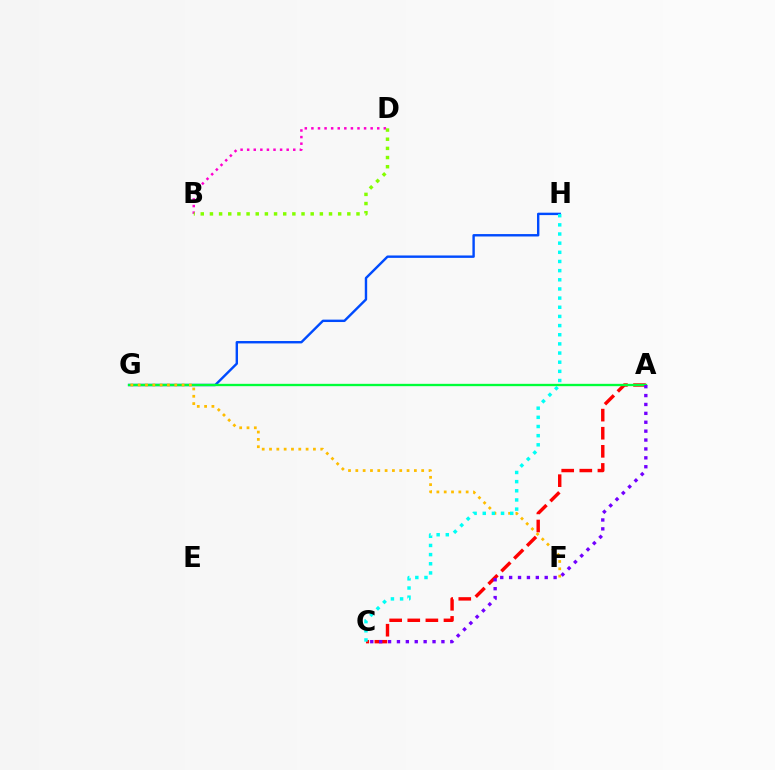{('B', 'D'): [{'color': '#ff00cf', 'line_style': 'dotted', 'thickness': 1.79}, {'color': '#84ff00', 'line_style': 'dotted', 'thickness': 2.49}], ('A', 'C'): [{'color': '#ff0000', 'line_style': 'dashed', 'thickness': 2.46}, {'color': '#7200ff', 'line_style': 'dotted', 'thickness': 2.42}], ('G', 'H'): [{'color': '#004bff', 'line_style': 'solid', 'thickness': 1.73}], ('A', 'G'): [{'color': '#00ff39', 'line_style': 'solid', 'thickness': 1.68}], ('F', 'G'): [{'color': '#ffbd00', 'line_style': 'dotted', 'thickness': 1.99}], ('C', 'H'): [{'color': '#00fff6', 'line_style': 'dotted', 'thickness': 2.49}]}